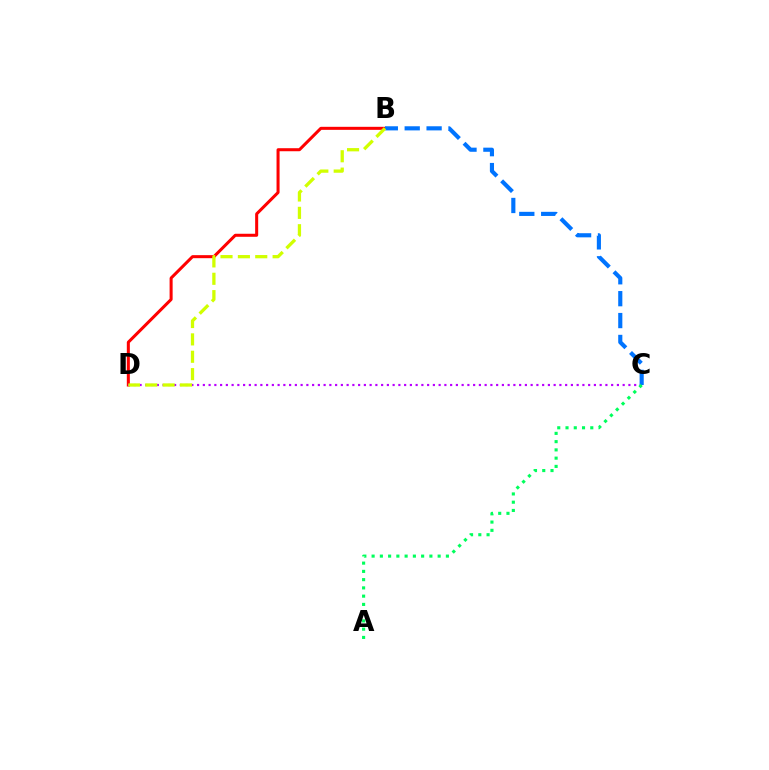{('B', 'D'): [{'color': '#ff0000', 'line_style': 'solid', 'thickness': 2.18}, {'color': '#d1ff00', 'line_style': 'dashed', 'thickness': 2.36}], ('C', 'D'): [{'color': '#b900ff', 'line_style': 'dotted', 'thickness': 1.56}], ('B', 'C'): [{'color': '#0074ff', 'line_style': 'dashed', 'thickness': 2.97}], ('A', 'C'): [{'color': '#00ff5c', 'line_style': 'dotted', 'thickness': 2.24}]}